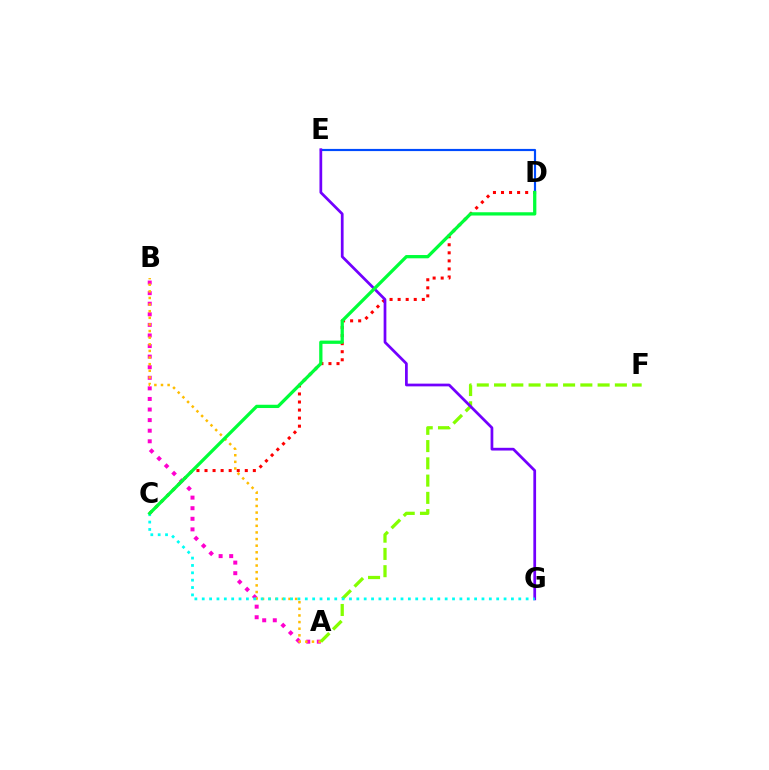{('C', 'D'): [{'color': '#ff0000', 'line_style': 'dotted', 'thickness': 2.19}, {'color': '#00ff39', 'line_style': 'solid', 'thickness': 2.36}], ('A', 'B'): [{'color': '#ff00cf', 'line_style': 'dotted', 'thickness': 2.87}, {'color': '#ffbd00', 'line_style': 'dotted', 'thickness': 1.8}], ('D', 'E'): [{'color': '#004bff', 'line_style': 'solid', 'thickness': 1.56}], ('A', 'F'): [{'color': '#84ff00', 'line_style': 'dashed', 'thickness': 2.34}], ('E', 'G'): [{'color': '#7200ff', 'line_style': 'solid', 'thickness': 1.97}], ('C', 'G'): [{'color': '#00fff6', 'line_style': 'dotted', 'thickness': 2.0}]}